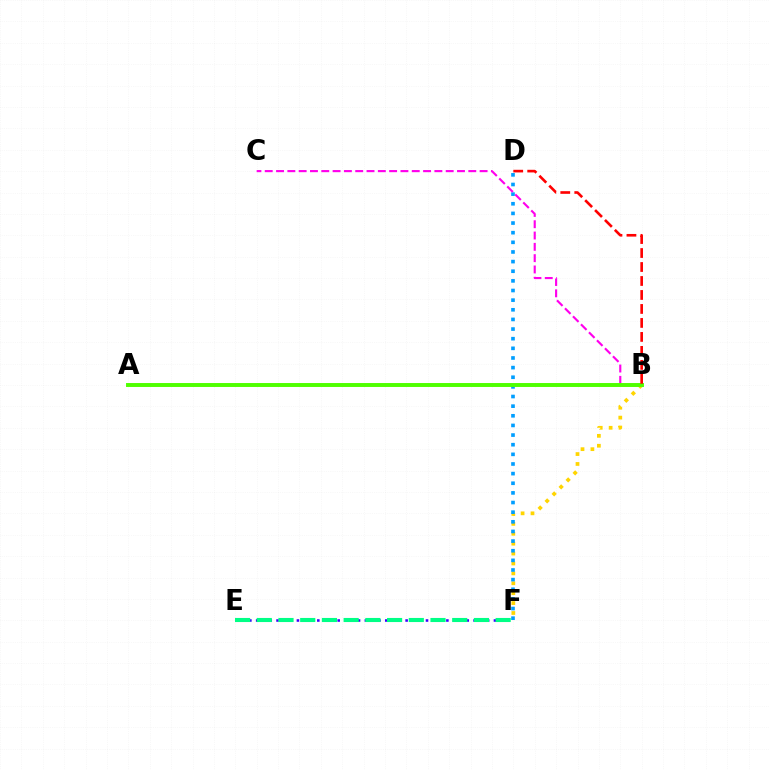{('B', 'F'): [{'color': '#ffd500', 'line_style': 'dotted', 'thickness': 2.69}], ('E', 'F'): [{'color': '#3700ff', 'line_style': 'dotted', 'thickness': 1.85}, {'color': '#00ff86', 'line_style': 'dashed', 'thickness': 2.95}], ('D', 'F'): [{'color': '#009eff', 'line_style': 'dotted', 'thickness': 2.62}], ('B', 'C'): [{'color': '#ff00ed', 'line_style': 'dashed', 'thickness': 1.54}], ('A', 'B'): [{'color': '#4fff00', 'line_style': 'solid', 'thickness': 2.83}], ('B', 'D'): [{'color': '#ff0000', 'line_style': 'dashed', 'thickness': 1.9}]}